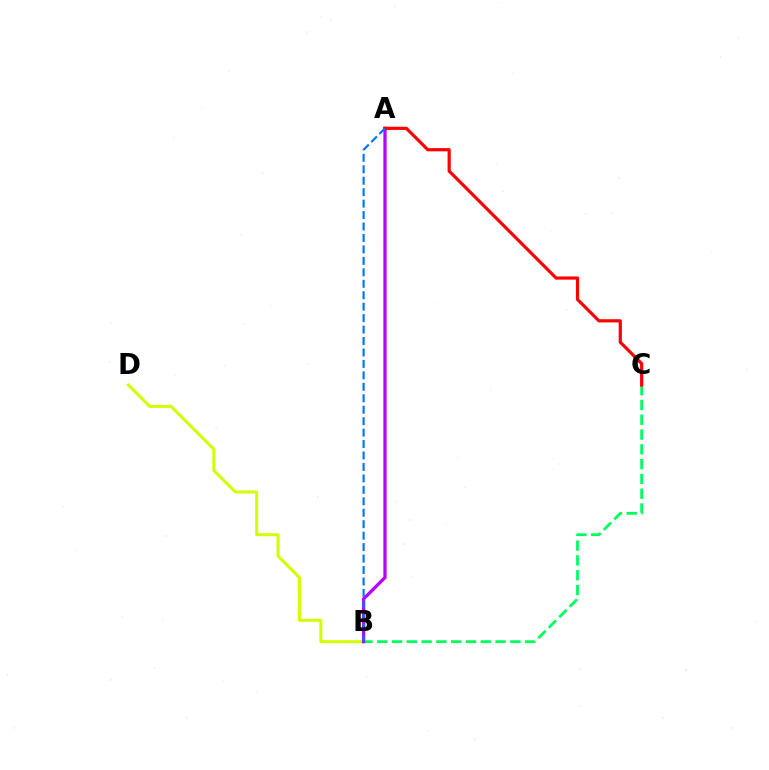{('B', 'D'): [{'color': '#d1ff00', 'line_style': 'solid', 'thickness': 2.17}], ('B', 'C'): [{'color': '#00ff5c', 'line_style': 'dashed', 'thickness': 2.01}], ('A', 'B'): [{'color': '#b900ff', 'line_style': 'solid', 'thickness': 2.35}, {'color': '#0074ff', 'line_style': 'dashed', 'thickness': 1.56}], ('A', 'C'): [{'color': '#ff0000', 'line_style': 'solid', 'thickness': 2.3}]}